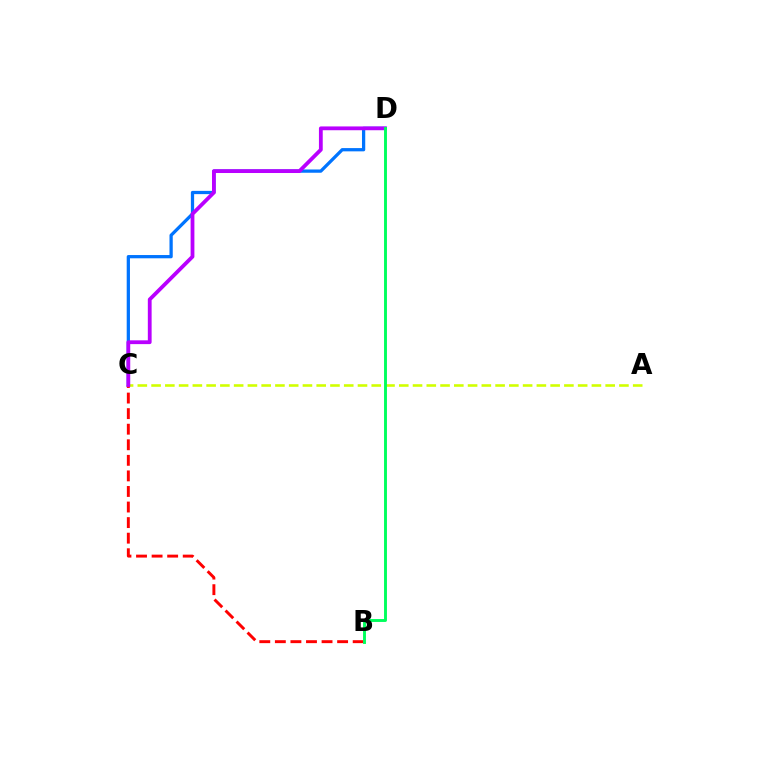{('A', 'C'): [{'color': '#d1ff00', 'line_style': 'dashed', 'thickness': 1.87}], ('C', 'D'): [{'color': '#0074ff', 'line_style': 'solid', 'thickness': 2.35}, {'color': '#b900ff', 'line_style': 'solid', 'thickness': 2.73}], ('B', 'C'): [{'color': '#ff0000', 'line_style': 'dashed', 'thickness': 2.11}], ('B', 'D'): [{'color': '#00ff5c', 'line_style': 'solid', 'thickness': 2.09}]}